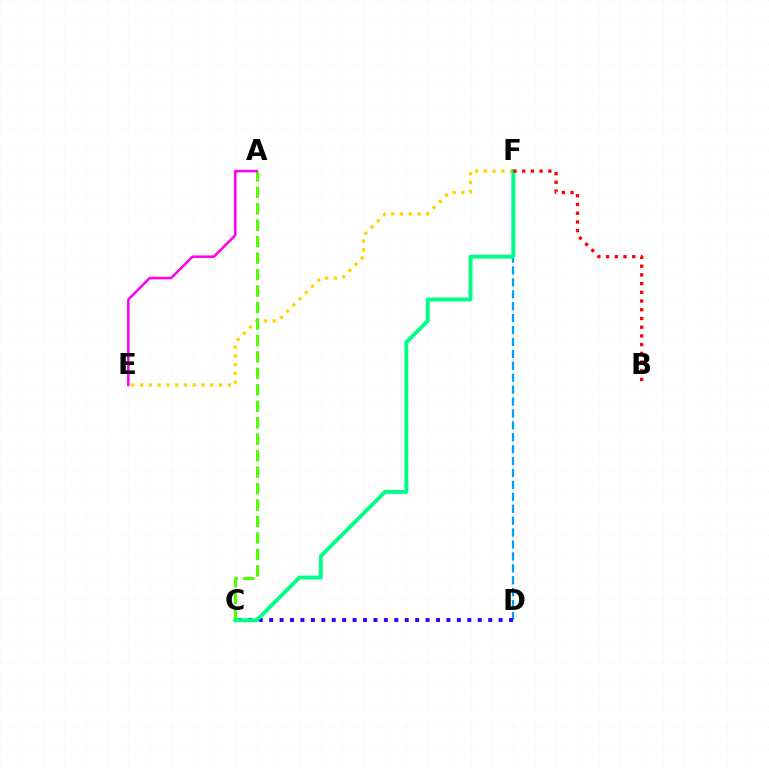{('E', 'F'): [{'color': '#ffd500', 'line_style': 'dotted', 'thickness': 2.38}], ('D', 'F'): [{'color': '#009eff', 'line_style': 'dashed', 'thickness': 1.62}], ('A', 'C'): [{'color': '#4fff00', 'line_style': 'dashed', 'thickness': 2.24}], ('C', 'D'): [{'color': '#3700ff', 'line_style': 'dotted', 'thickness': 2.83}], ('A', 'E'): [{'color': '#ff00ed', 'line_style': 'solid', 'thickness': 1.82}], ('C', 'F'): [{'color': '#00ff86', 'line_style': 'solid', 'thickness': 2.79}], ('B', 'F'): [{'color': '#ff0000', 'line_style': 'dotted', 'thickness': 2.37}]}